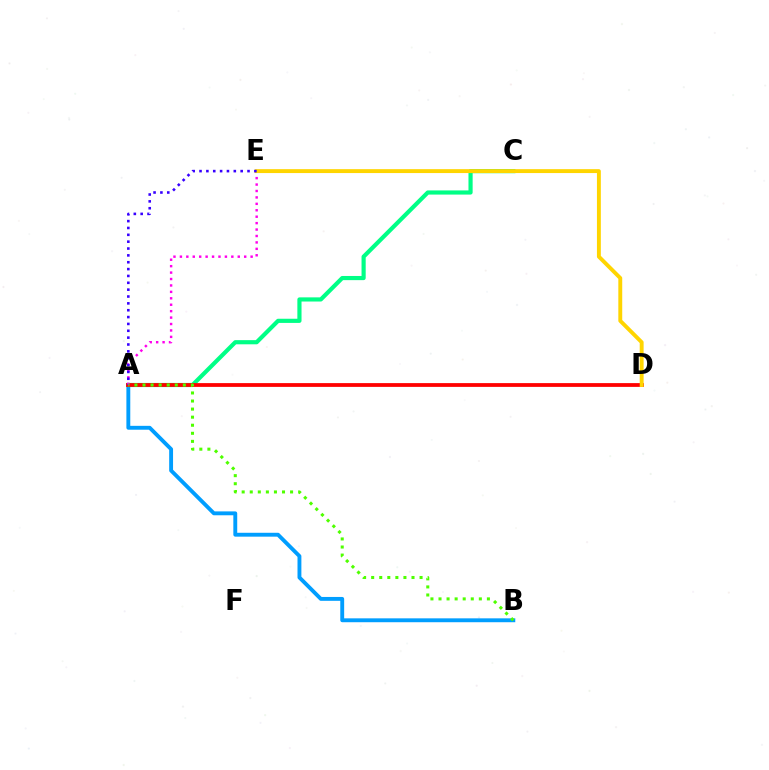{('A', 'B'): [{'color': '#009eff', 'line_style': 'solid', 'thickness': 2.79}, {'color': '#4fff00', 'line_style': 'dotted', 'thickness': 2.19}], ('A', 'C'): [{'color': '#00ff86', 'line_style': 'solid', 'thickness': 3.0}], ('A', 'D'): [{'color': '#ff0000', 'line_style': 'solid', 'thickness': 2.72}], ('A', 'E'): [{'color': '#ff00ed', 'line_style': 'dotted', 'thickness': 1.75}, {'color': '#3700ff', 'line_style': 'dotted', 'thickness': 1.86}], ('D', 'E'): [{'color': '#ffd500', 'line_style': 'solid', 'thickness': 2.81}]}